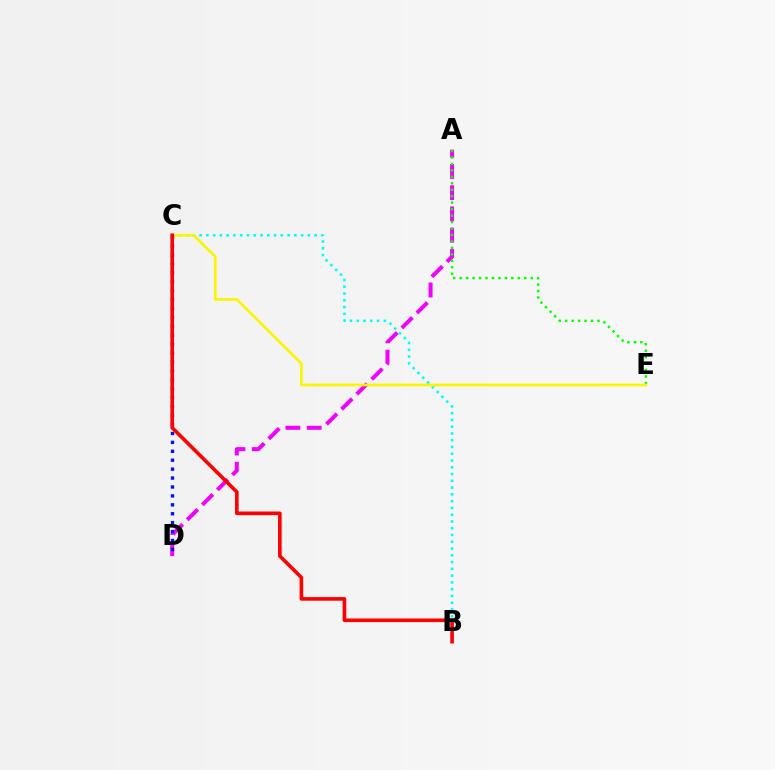{('A', 'D'): [{'color': '#ee00ff', 'line_style': 'dashed', 'thickness': 2.89}], ('A', 'E'): [{'color': '#08ff00', 'line_style': 'dotted', 'thickness': 1.76}], ('B', 'C'): [{'color': '#00fff6', 'line_style': 'dotted', 'thickness': 1.84}, {'color': '#ff0000', 'line_style': 'solid', 'thickness': 2.63}], ('C', 'E'): [{'color': '#fcf500', 'line_style': 'solid', 'thickness': 1.94}], ('C', 'D'): [{'color': '#0010ff', 'line_style': 'dotted', 'thickness': 2.42}]}